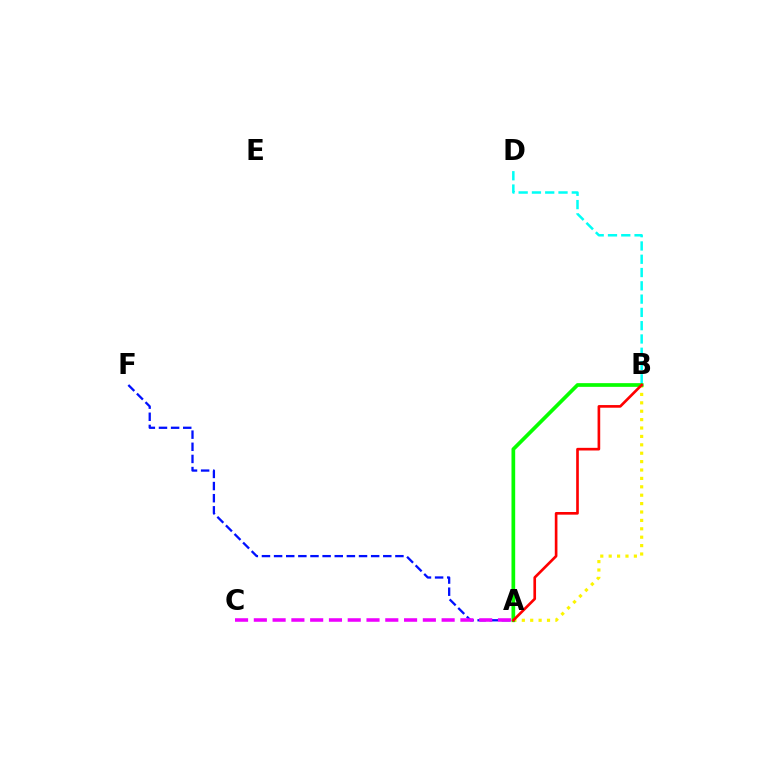{('A', 'B'): [{'color': '#fcf500', 'line_style': 'dotted', 'thickness': 2.28}, {'color': '#08ff00', 'line_style': 'solid', 'thickness': 2.66}, {'color': '#ff0000', 'line_style': 'solid', 'thickness': 1.91}], ('B', 'D'): [{'color': '#00fff6', 'line_style': 'dashed', 'thickness': 1.81}], ('A', 'F'): [{'color': '#0010ff', 'line_style': 'dashed', 'thickness': 1.65}], ('A', 'C'): [{'color': '#ee00ff', 'line_style': 'dashed', 'thickness': 2.55}]}